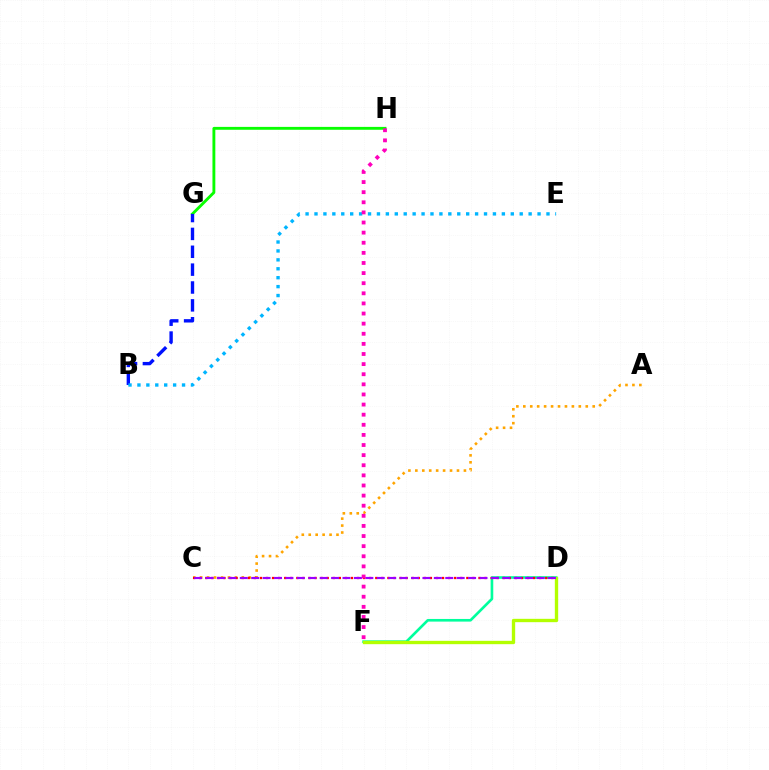{('A', 'C'): [{'color': '#ffa500', 'line_style': 'dotted', 'thickness': 1.89}], ('D', 'F'): [{'color': '#00ff9d', 'line_style': 'solid', 'thickness': 1.91}, {'color': '#b3ff00', 'line_style': 'solid', 'thickness': 2.41}], ('G', 'H'): [{'color': '#08ff00', 'line_style': 'solid', 'thickness': 2.07}], ('C', 'D'): [{'color': '#ff0000', 'line_style': 'dotted', 'thickness': 1.65}, {'color': '#9b00ff', 'line_style': 'dashed', 'thickness': 1.55}], ('B', 'G'): [{'color': '#0010ff', 'line_style': 'dashed', 'thickness': 2.43}], ('B', 'E'): [{'color': '#00b5ff', 'line_style': 'dotted', 'thickness': 2.42}], ('F', 'H'): [{'color': '#ff00bd', 'line_style': 'dotted', 'thickness': 2.75}]}